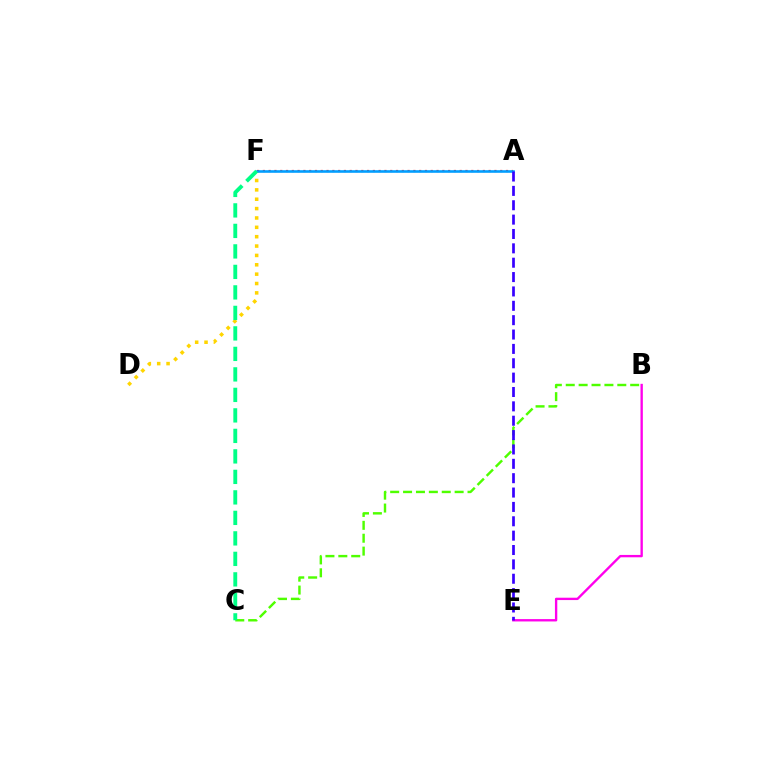{('B', 'C'): [{'color': '#4fff00', 'line_style': 'dashed', 'thickness': 1.75}], ('D', 'F'): [{'color': '#ffd500', 'line_style': 'dotted', 'thickness': 2.54}], ('A', 'F'): [{'color': '#ff0000', 'line_style': 'dotted', 'thickness': 1.57}, {'color': '#009eff', 'line_style': 'solid', 'thickness': 1.87}], ('B', 'E'): [{'color': '#ff00ed', 'line_style': 'solid', 'thickness': 1.7}], ('A', 'E'): [{'color': '#3700ff', 'line_style': 'dashed', 'thickness': 1.95}], ('C', 'F'): [{'color': '#00ff86', 'line_style': 'dashed', 'thickness': 2.78}]}